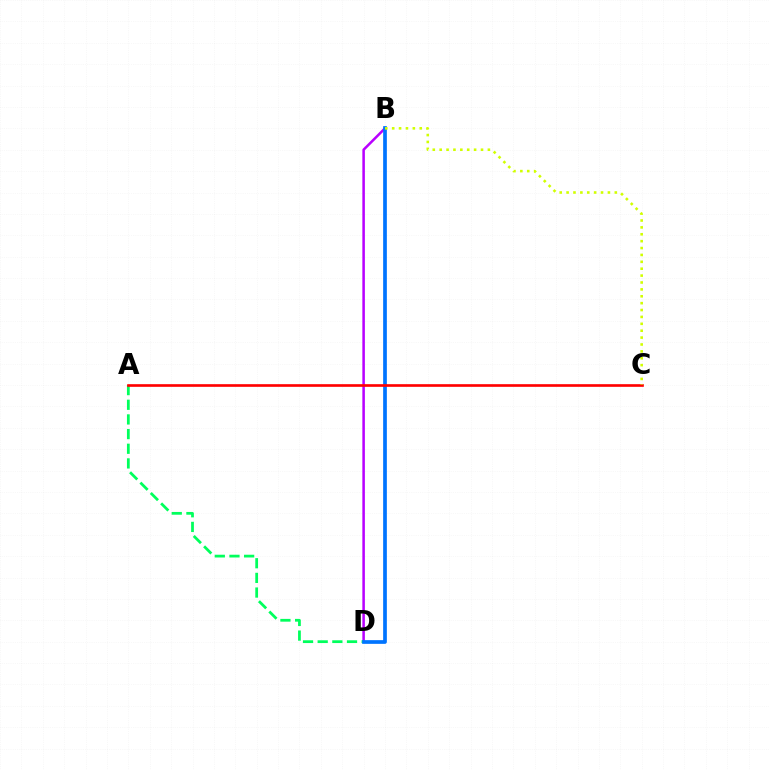{('B', 'D'): [{'color': '#b900ff', 'line_style': 'solid', 'thickness': 1.83}, {'color': '#0074ff', 'line_style': 'solid', 'thickness': 2.66}], ('A', 'D'): [{'color': '#00ff5c', 'line_style': 'dashed', 'thickness': 1.99}], ('A', 'C'): [{'color': '#ff0000', 'line_style': 'solid', 'thickness': 1.91}], ('B', 'C'): [{'color': '#d1ff00', 'line_style': 'dotted', 'thickness': 1.87}]}